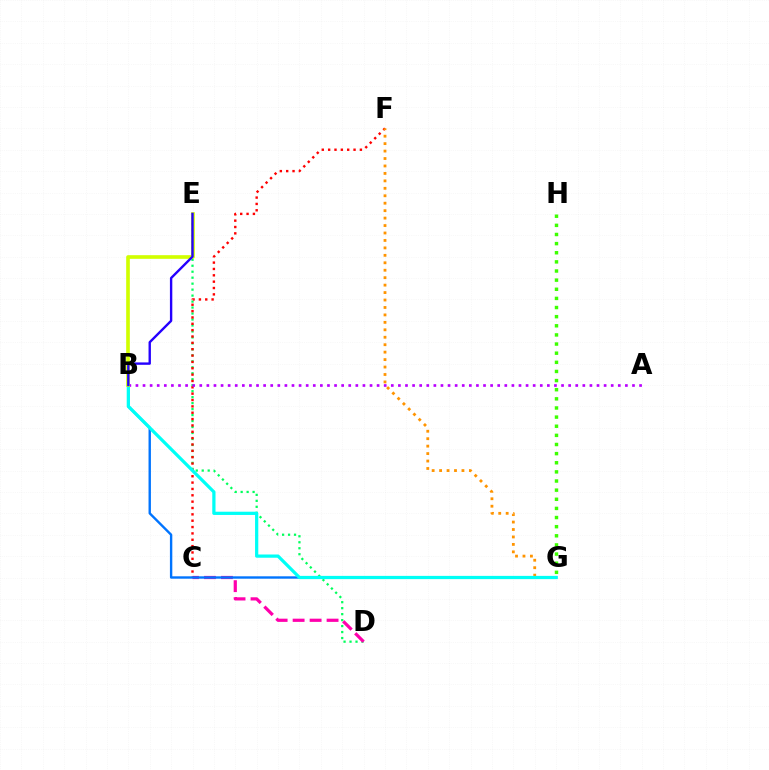{('G', 'H'): [{'color': '#3dff00', 'line_style': 'dotted', 'thickness': 2.48}], ('D', 'E'): [{'color': '#00ff5c', 'line_style': 'dotted', 'thickness': 1.62}], ('C', 'D'): [{'color': '#ff00ac', 'line_style': 'dashed', 'thickness': 2.31}], ('C', 'F'): [{'color': '#ff0000', 'line_style': 'dotted', 'thickness': 1.73}], ('F', 'G'): [{'color': '#ff9400', 'line_style': 'dotted', 'thickness': 2.02}], ('B', 'G'): [{'color': '#0074ff', 'line_style': 'solid', 'thickness': 1.72}, {'color': '#00fff6', 'line_style': 'solid', 'thickness': 2.33}], ('A', 'B'): [{'color': '#b900ff', 'line_style': 'dotted', 'thickness': 1.93}], ('B', 'E'): [{'color': '#d1ff00', 'line_style': 'solid', 'thickness': 2.63}, {'color': '#2500ff', 'line_style': 'solid', 'thickness': 1.72}]}